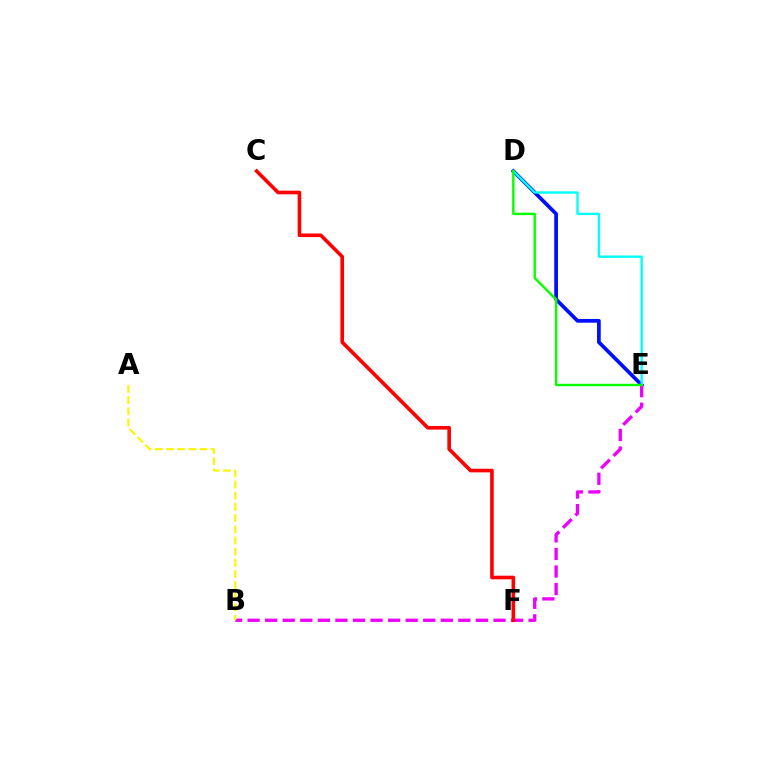{('D', 'E'): [{'color': '#0010ff', 'line_style': 'solid', 'thickness': 2.68}, {'color': '#00fff6', 'line_style': 'solid', 'thickness': 1.71}, {'color': '#08ff00', 'line_style': 'solid', 'thickness': 1.73}], ('B', 'E'): [{'color': '#ee00ff', 'line_style': 'dashed', 'thickness': 2.39}], ('A', 'B'): [{'color': '#fcf500', 'line_style': 'dashed', 'thickness': 1.52}], ('C', 'F'): [{'color': '#ff0000', 'line_style': 'solid', 'thickness': 2.6}]}